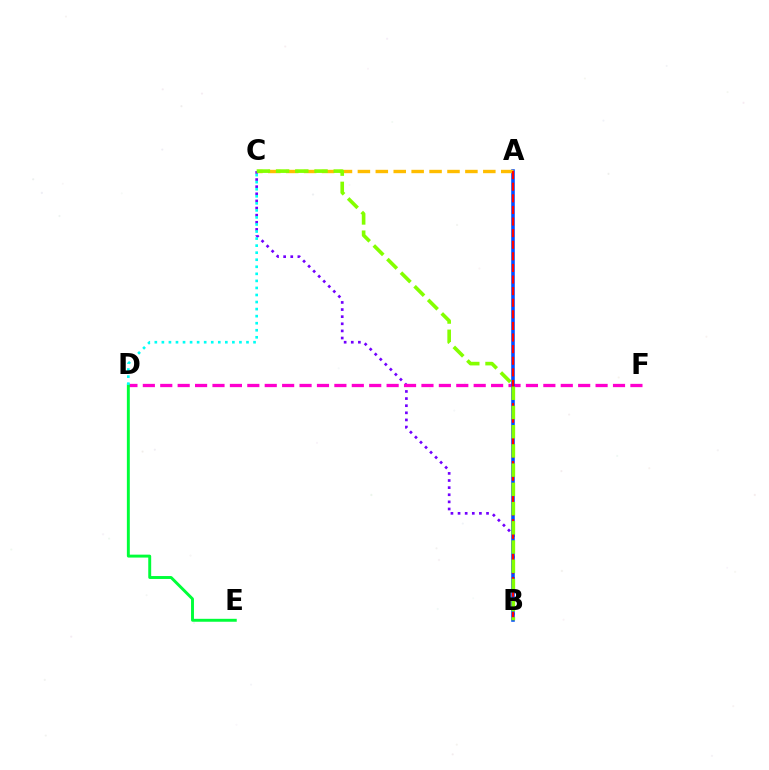{('B', 'C'): [{'color': '#7200ff', 'line_style': 'dotted', 'thickness': 1.93}, {'color': '#84ff00', 'line_style': 'dashed', 'thickness': 2.61}], ('D', 'F'): [{'color': '#ff00cf', 'line_style': 'dashed', 'thickness': 2.37}], ('A', 'B'): [{'color': '#004bff', 'line_style': 'solid', 'thickness': 2.56}, {'color': '#ff0000', 'line_style': 'dashed', 'thickness': 1.58}], ('A', 'C'): [{'color': '#ffbd00', 'line_style': 'dashed', 'thickness': 2.43}], ('D', 'E'): [{'color': '#00ff39', 'line_style': 'solid', 'thickness': 2.11}], ('C', 'D'): [{'color': '#00fff6', 'line_style': 'dotted', 'thickness': 1.92}]}